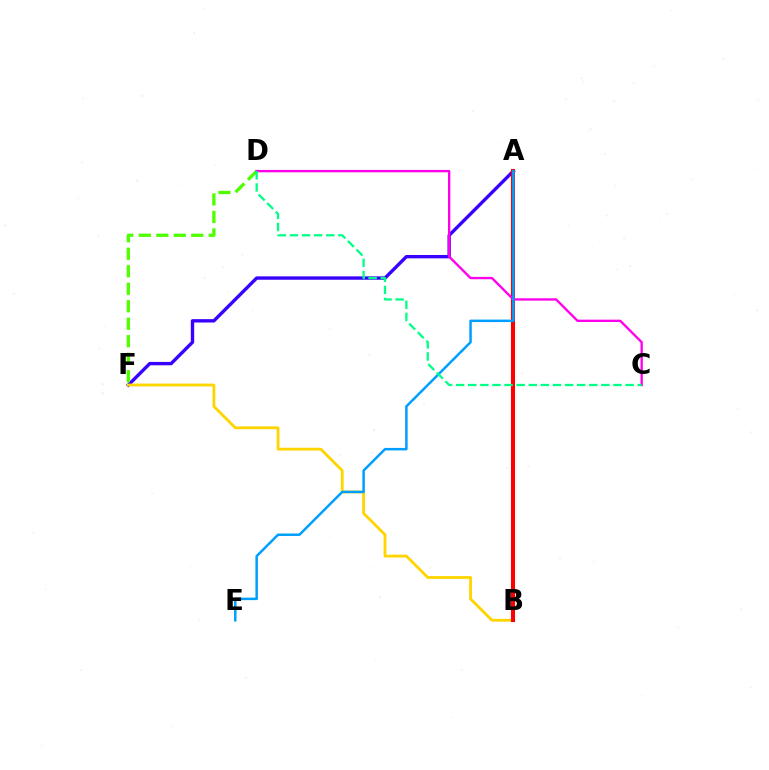{('A', 'F'): [{'color': '#3700ff', 'line_style': 'solid', 'thickness': 2.43}], ('D', 'F'): [{'color': '#4fff00', 'line_style': 'dashed', 'thickness': 2.38}], ('B', 'F'): [{'color': '#ffd500', 'line_style': 'solid', 'thickness': 2.03}], ('A', 'B'): [{'color': '#ff0000', 'line_style': 'solid', 'thickness': 2.92}], ('C', 'D'): [{'color': '#ff00ed', 'line_style': 'solid', 'thickness': 1.69}, {'color': '#00ff86', 'line_style': 'dashed', 'thickness': 1.64}], ('A', 'E'): [{'color': '#009eff', 'line_style': 'solid', 'thickness': 1.79}]}